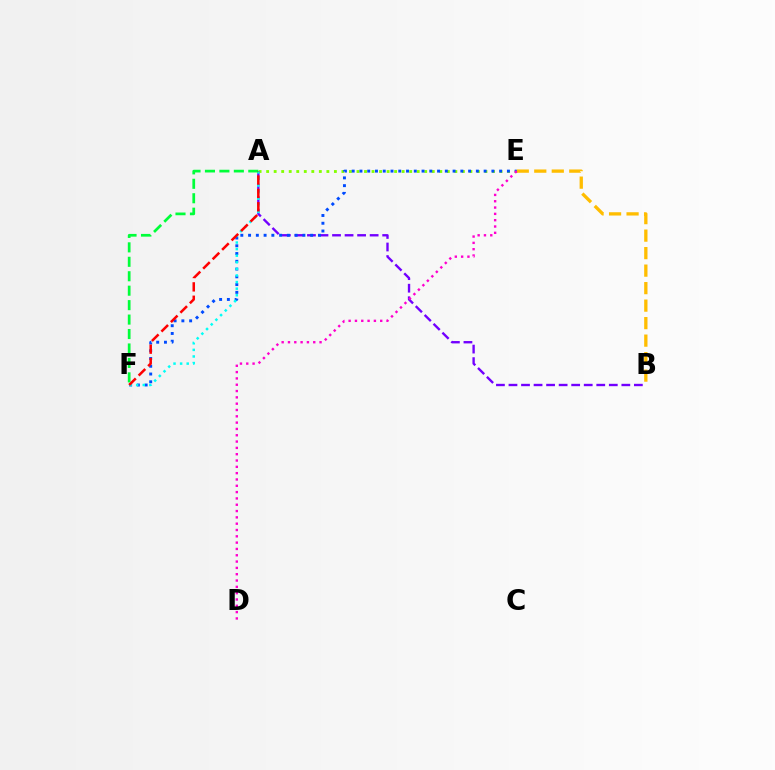{('A', 'E'): [{'color': '#84ff00', 'line_style': 'dotted', 'thickness': 2.05}], ('A', 'B'): [{'color': '#7200ff', 'line_style': 'dashed', 'thickness': 1.7}], ('B', 'E'): [{'color': '#ffbd00', 'line_style': 'dashed', 'thickness': 2.38}], ('E', 'F'): [{'color': '#004bff', 'line_style': 'dotted', 'thickness': 2.11}], ('A', 'F'): [{'color': '#00fff6', 'line_style': 'dotted', 'thickness': 1.79}, {'color': '#00ff39', 'line_style': 'dashed', 'thickness': 1.96}, {'color': '#ff0000', 'line_style': 'dashed', 'thickness': 1.82}], ('D', 'E'): [{'color': '#ff00cf', 'line_style': 'dotted', 'thickness': 1.72}]}